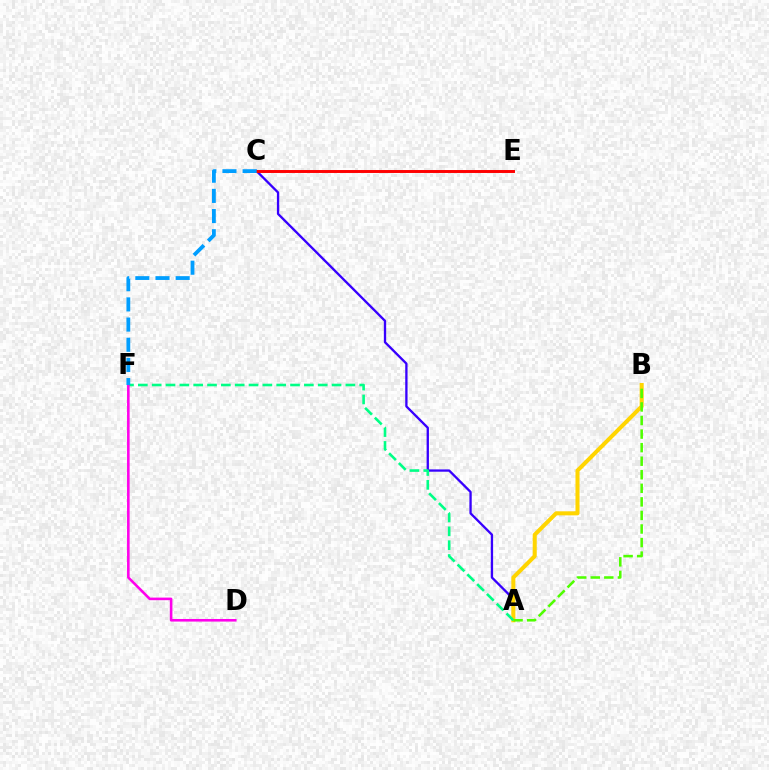{('A', 'C'): [{'color': '#3700ff', 'line_style': 'solid', 'thickness': 1.67}], ('A', 'B'): [{'color': '#ffd500', 'line_style': 'solid', 'thickness': 2.91}, {'color': '#4fff00', 'line_style': 'dashed', 'thickness': 1.84}], ('A', 'F'): [{'color': '#00ff86', 'line_style': 'dashed', 'thickness': 1.88}], ('C', 'E'): [{'color': '#ff0000', 'line_style': 'solid', 'thickness': 2.12}], ('D', 'F'): [{'color': '#ff00ed', 'line_style': 'solid', 'thickness': 1.86}], ('C', 'F'): [{'color': '#009eff', 'line_style': 'dashed', 'thickness': 2.74}]}